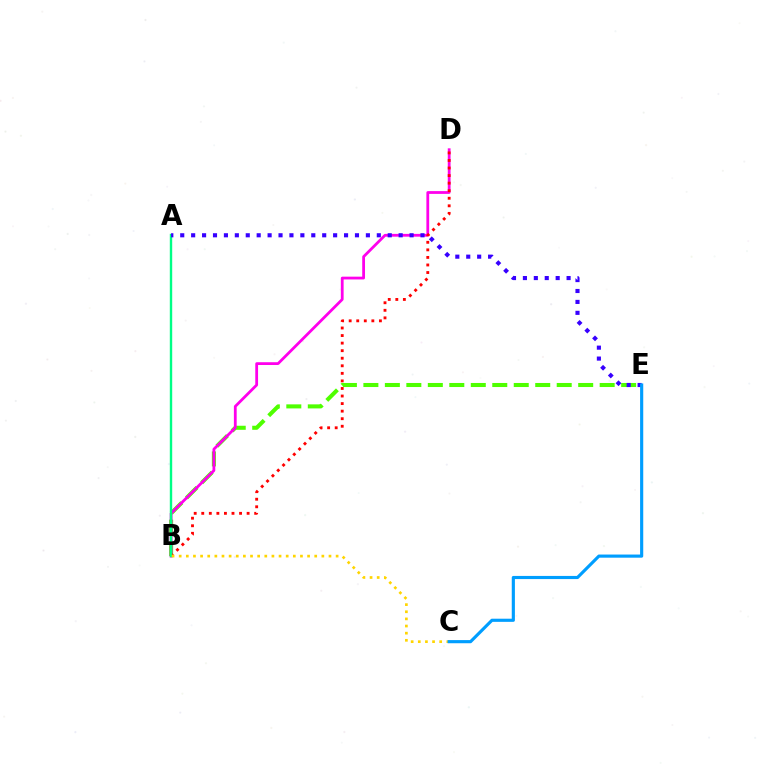{('B', 'E'): [{'color': '#4fff00', 'line_style': 'dashed', 'thickness': 2.92}], ('B', 'D'): [{'color': '#ff00ed', 'line_style': 'solid', 'thickness': 2.01}, {'color': '#ff0000', 'line_style': 'dotted', 'thickness': 2.05}], ('A', 'B'): [{'color': '#00ff86', 'line_style': 'solid', 'thickness': 1.72}], ('B', 'C'): [{'color': '#ffd500', 'line_style': 'dotted', 'thickness': 1.94}], ('A', 'E'): [{'color': '#3700ff', 'line_style': 'dotted', 'thickness': 2.97}], ('C', 'E'): [{'color': '#009eff', 'line_style': 'solid', 'thickness': 2.26}]}